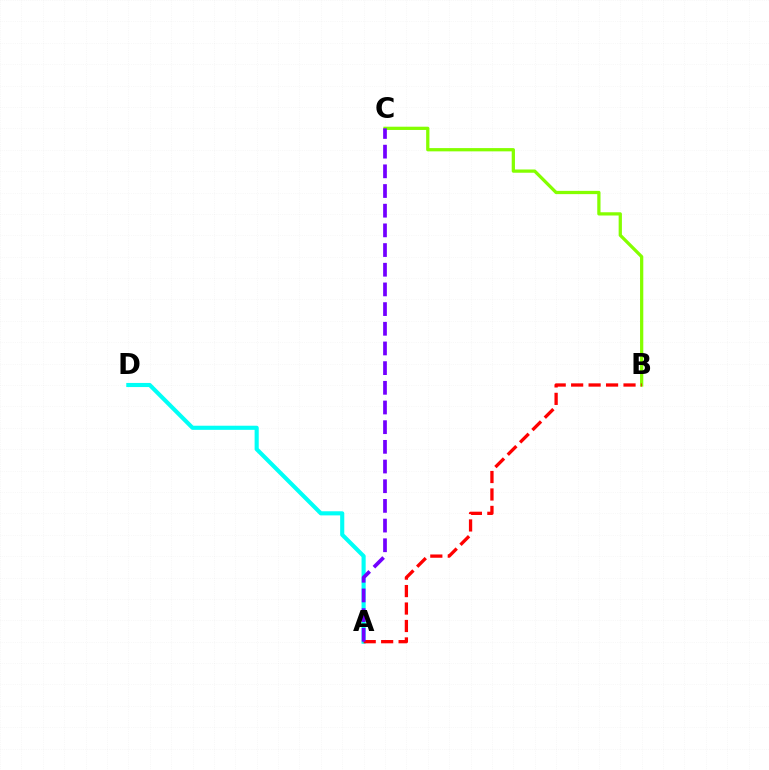{('A', 'D'): [{'color': '#00fff6', 'line_style': 'solid', 'thickness': 2.96}], ('B', 'C'): [{'color': '#84ff00', 'line_style': 'solid', 'thickness': 2.34}], ('A', 'B'): [{'color': '#ff0000', 'line_style': 'dashed', 'thickness': 2.37}], ('A', 'C'): [{'color': '#7200ff', 'line_style': 'dashed', 'thickness': 2.67}]}